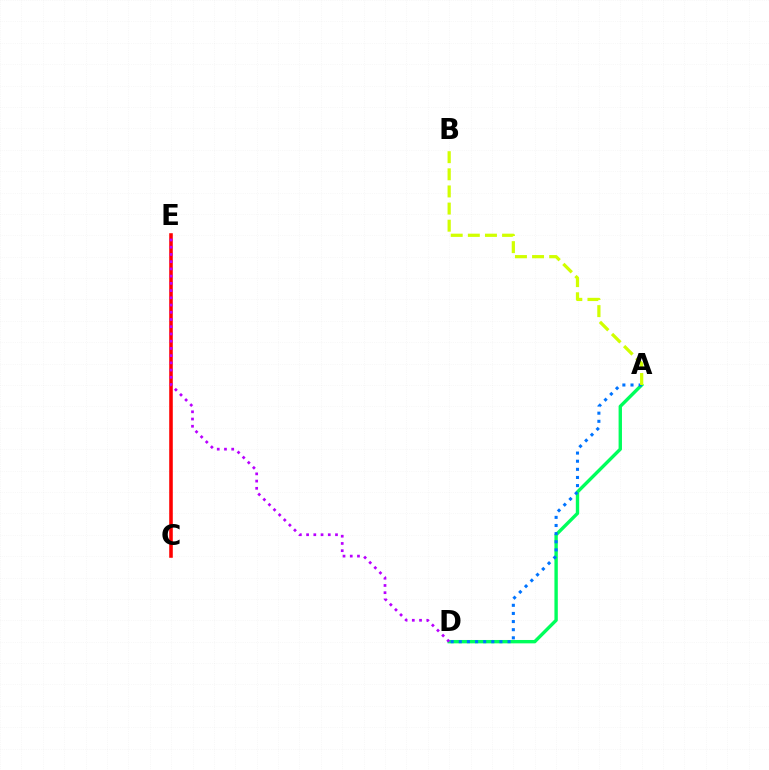{('A', 'D'): [{'color': '#00ff5c', 'line_style': 'solid', 'thickness': 2.43}, {'color': '#0074ff', 'line_style': 'dotted', 'thickness': 2.21}], ('C', 'E'): [{'color': '#ff0000', 'line_style': 'solid', 'thickness': 2.57}], ('A', 'B'): [{'color': '#d1ff00', 'line_style': 'dashed', 'thickness': 2.33}], ('D', 'E'): [{'color': '#b900ff', 'line_style': 'dotted', 'thickness': 1.96}]}